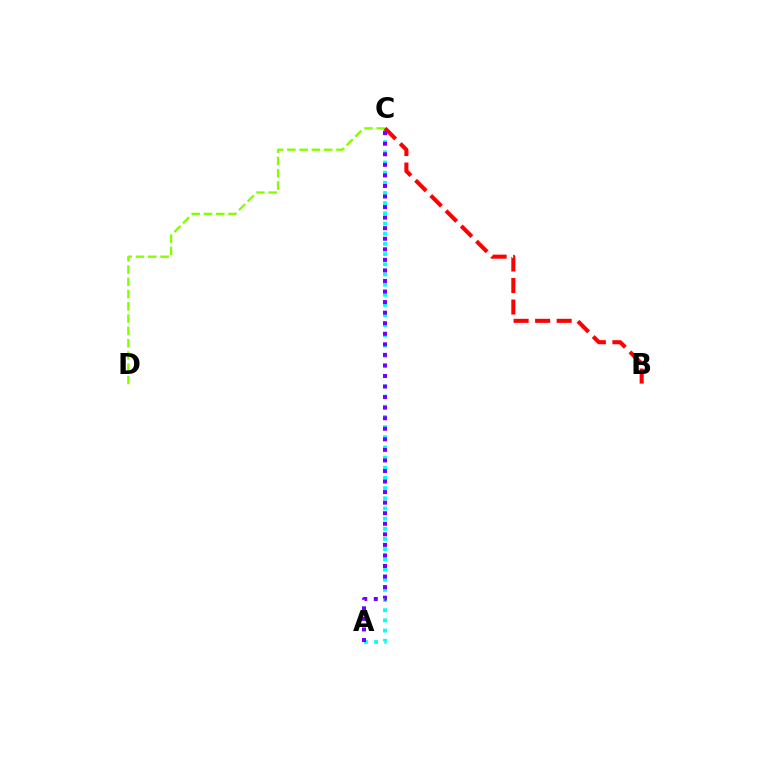{('C', 'D'): [{'color': '#84ff00', 'line_style': 'dashed', 'thickness': 1.67}], ('A', 'C'): [{'color': '#00fff6', 'line_style': 'dotted', 'thickness': 2.76}, {'color': '#7200ff', 'line_style': 'dotted', 'thickness': 2.87}], ('B', 'C'): [{'color': '#ff0000', 'line_style': 'dashed', 'thickness': 2.93}]}